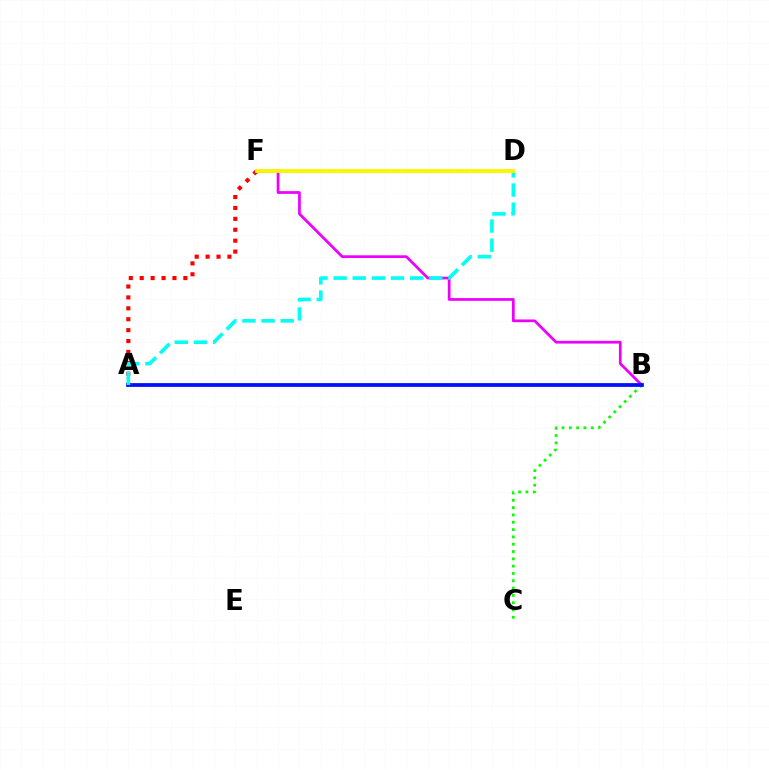{('B', 'C'): [{'color': '#08ff00', 'line_style': 'dotted', 'thickness': 1.99}], ('A', 'F'): [{'color': '#ff0000', 'line_style': 'dotted', 'thickness': 2.96}], ('B', 'F'): [{'color': '#ee00ff', 'line_style': 'solid', 'thickness': 1.98}], ('A', 'B'): [{'color': '#0010ff', 'line_style': 'solid', 'thickness': 2.7}], ('A', 'D'): [{'color': '#00fff6', 'line_style': 'dashed', 'thickness': 2.6}], ('D', 'F'): [{'color': '#fcf500', 'line_style': 'solid', 'thickness': 2.79}]}